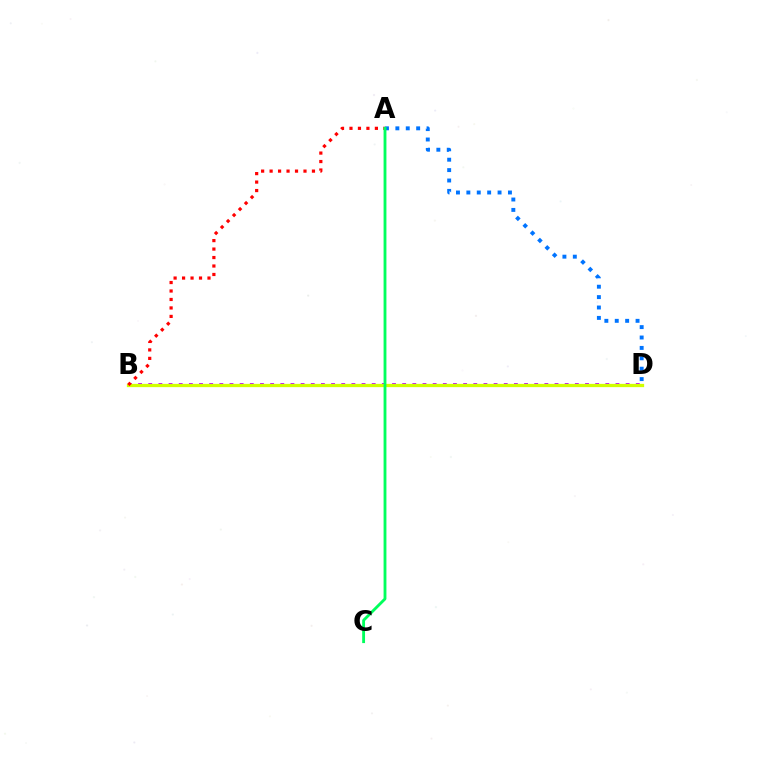{('A', 'D'): [{'color': '#0074ff', 'line_style': 'dotted', 'thickness': 2.82}], ('B', 'D'): [{'color': '#b900ff', 'line_style': 'dotted', 'thickness': 2.76}, {'color': '#d1ff00', 'line_style': 'solid', 'thickness': 2.36}], ('A', 'B'): [{'color': '#ff0000', 'line_style': 'dotted', 'thickness': 2.3}], ('A', 'C'): [{'color': '#00ff5c', 'line_style': 'solid', 'thickness': 2.05}]}